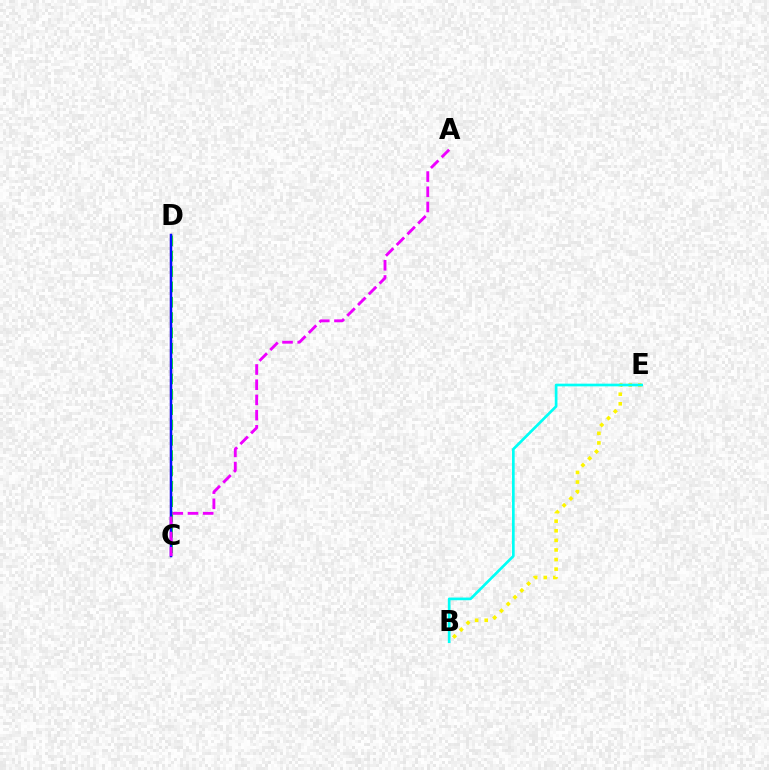{('C', 'D'): [{'color': '#ff0000', 'line_style': 'solid', 'thickness': 1.53}, {'color': '#08ff00', 'line_style': 'dashed', 'thickness': 2.08}, {'color': '#0010ff', 'line_style': 'solid', 'thickness': 1.78}], ('A', 'C'): [{'color': '#ee00ff', 'line_style': 'dashed', 'thickness': 2.07}], ('B', 'E'): [{'color': '#fcf500', 'line_style': 'dotted', 'thickness': 2.61}, {'color': '#00fff6', 'line_style': 'solid', 'thickness': 1.93}]}